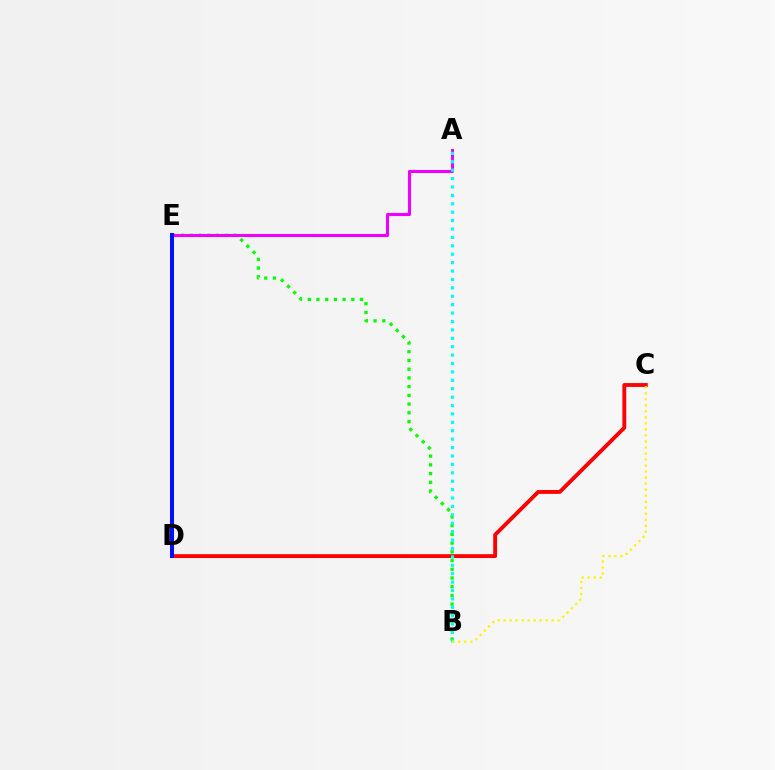{('B', 'E'): [{'color': '#08ff00', 'line_style': 'dotted', 'thickness': 2.37}], ('C', 'D'): [{'color': '#ff0000', 'line_style': 'solid', 'thickness': 2.78}], ('A', 'E'): [{'color': '#ee00ff', 'line_style': 'solid', 'thickness': 2.21}], ('A', 'B'): [{'color': '#00fff6', 'line_style': 'dotted', 'thickness': 2.28}], ('B', 'C'): [{'color': '#fcf500', 'line_style': 'dotted', 'thickness': 1.64}], ('D', 'E'): [{'color': '#0010ff', 'line_style': 'solid', 'thickness': 2.9}]}